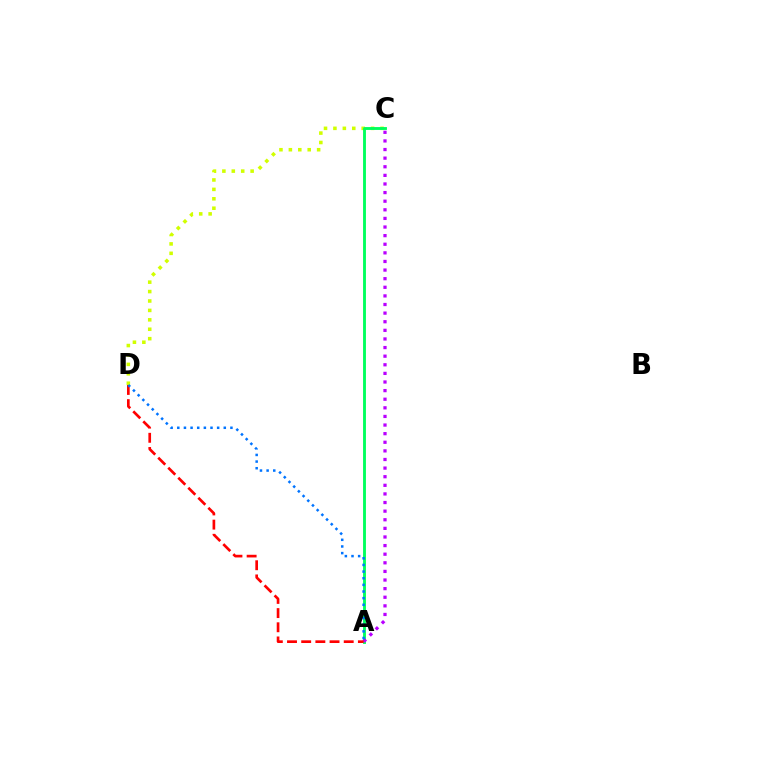{('C', 'D'): [{'color': '#d1ff00', 'line_style': 'dotted', 'thickness': 2.56}], ('A', 'C'): [{'color': '#00ff5c', 'line_style': 'solid', 'thickness': 2.06}, {'color': '#b900ff', 'line_style': 'dotted', 'thickness': 2.34}], ('A', 'D'): [{'color': '#ff0000', 'line_style': 'dashed', 'thickness': 1.93}, {'color': '#0074ff', 'line_style': 'dotted', 'thickness': 1.8}]}